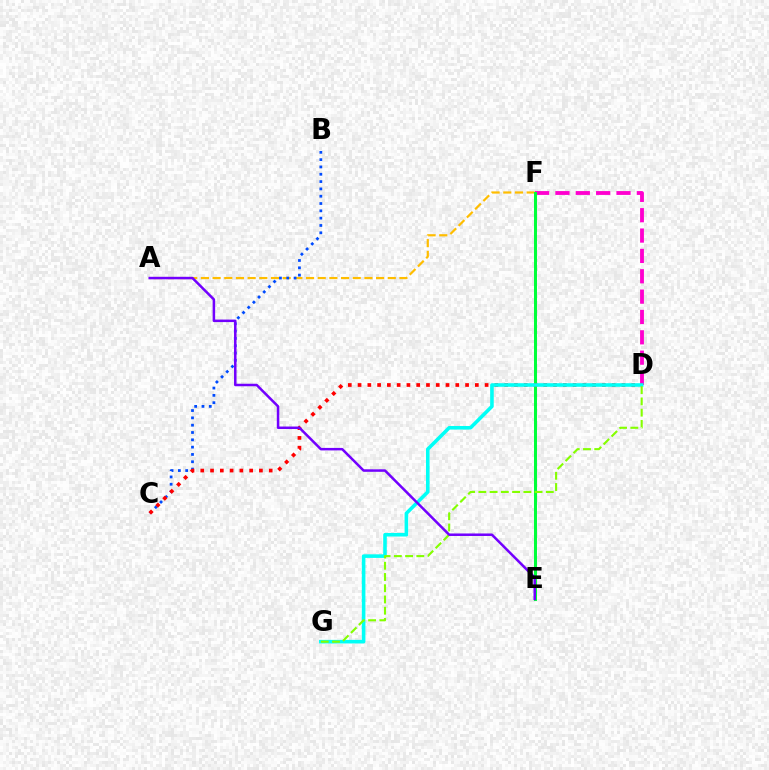{('A', 'F'): [{'color': '#ffbd00', 'line_style': 'dashed', 'thickness': 1.59}], ('B', 'C'): [{'color': '#004bff', 'line_style': 'dotted', 'thickness': 1.99}], ('D', 'F'): [{'color': '#ff00cf', 'line_style': 'dashed', 'thickness': 2.76}], ('E', 'F'): [{'color': '#00ff39', 'line_style': 'solid', 'thickness': 2.17}], ('C', 'D'): [{'color': '#ff0000', 'line_style': 'dotted', 'thickness': 2.66}], ('D', 'G'): [{'color': '#00fff6', 'line_style': 'solid', 'thickness': 2.58}, {'color': '#84ff00', 'line_style': 'dashed', 'thickness': 1.53}], ('A', 'E'): [{'color': '#7200ff', 'line_style': 'solid', 'thickness': 1.81}]}